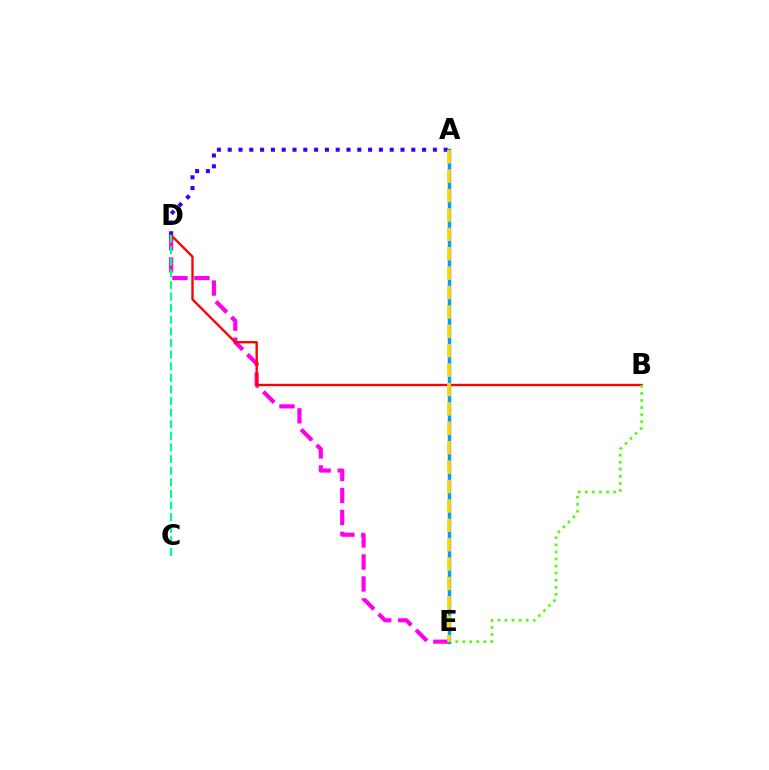{('D', 'E'): [{'color': '#ff00ed', 'line_style': 'dashed', 'thickness': 2.98}], ('A', 'D'): [{'color': '#3700ff', 'line_style': 'dotted', 'thickness': 2.93}], ('B', 'D'): [{'color': '#ff0000', 'line_style': 'solid', 'thickness': 1.68}], ('C', 'D'): [{'color': '#00ff86', 'line_style': 'dashed', 'thickness': 1.58}], ('B', 'E'): [{'color': '#4fff00', 'line_style': 'dotted', 'thickness': 1.92}], ('A', 'E'): [{'color': '#009eff', 'line_style': 'solid', 'thickness': 2.5}, {'color': '#ffd500', 'line_style': 'dashed', 'thickness': 2.63}]}